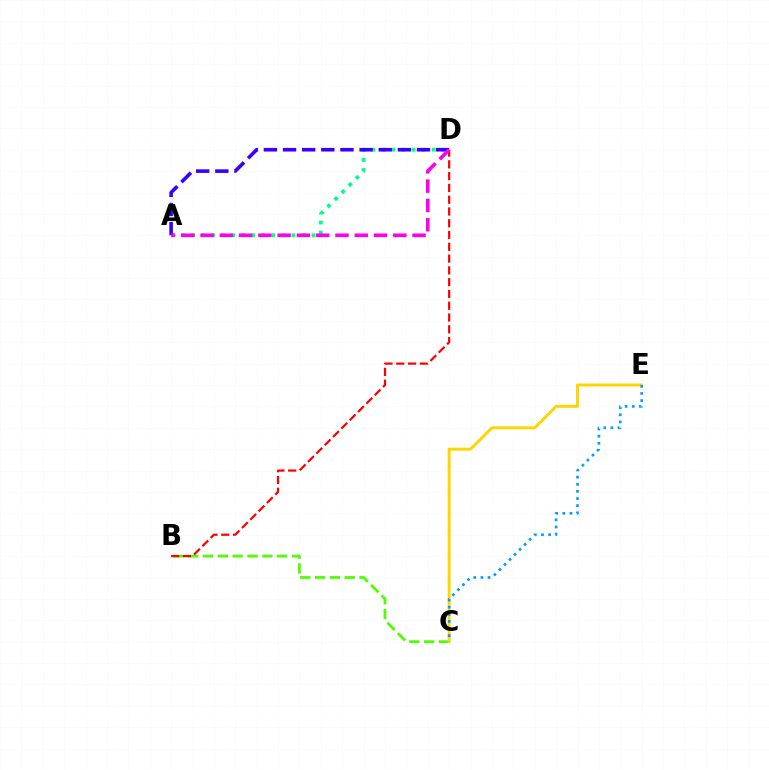{('B', 'C'): [{'color': '#4fff00', 'line_style': 'dashed', 'thickness': 2.01}], ('B', 'D'): [{'color': '#ff0000', 'line_style': 'dashed', 'thickness': 1.6}], ('C', 'E'): [{'color': '#ffd500', 'line_style': 'solid', 'thickness': 2.12}, {'color': '#009eff', 'line_style': 'dotted', 'thickness': 1.94}], ('A', 'D'): [{'color': '#00ff86', 'line_style': 'dotted', 'thickness': 2.73}, {'color': '#3700ff', 'line_style': 'dashed', 'thickness': 2.6}, {'color': '#ff00ed', 'line_style': 'dashed', 'thickness': 2.62}]}